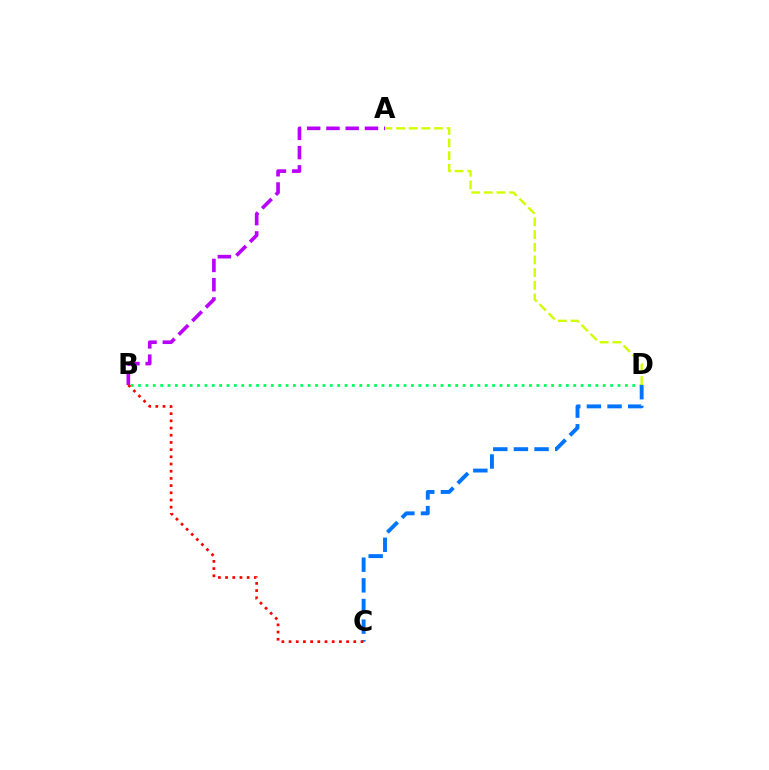{('B', 'D'): [{'color': '#00ff5c', 'line_style': 'dotted', 'thickness': 2.0}], ('C', 'D'): [{'color': '#0074ff', 'line_style': 'dashed', 'thickness': 2.8}], ('A', 'D'): [{'color': '#d1ff00', 'line_style': 'dashed', 'thickness': 1.72}], ('A', 'B'): [{'color': '#b900ff', 'line_style': 'dashed', 'thickness': 2.62}], ('B', 'C'): [{'color': '#ff0000', 'line_style': 'dotted', 'thickness': 1.95}]}